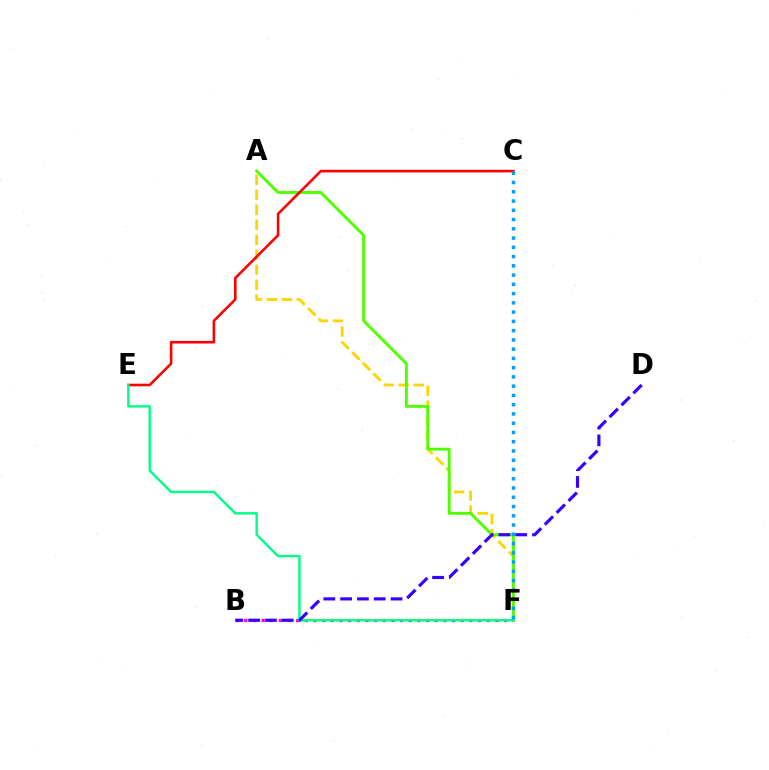{('A', 'F'): [{'color': '#ffd500', 'line_style': 'dashed', 'thickness': 2.04}, {'color': '#4fff00', 'line_style': 'solid', 'thickness': 2.08}], ('C', 'E'): [{'color': '#ff0000', 'line_style': 'solid', 'thickness': 1.86}], ('B', 'F'): [{'color': '#ff00ed', 'line_style': 'dotted', 'thickness': 2.35}], ('E', 'F'): [{'color': '#00ff86', 'line_style': 'solid', 'thickness': 1.75}], ('B', 'D'): [{'color': '#3700ff', 'line_style': 'dashed', 'thickness': 2.28}], ('C', 'F'): [{'color': '#009eff', 'line_style': 'dotted', 'thickness': 2.52}]}